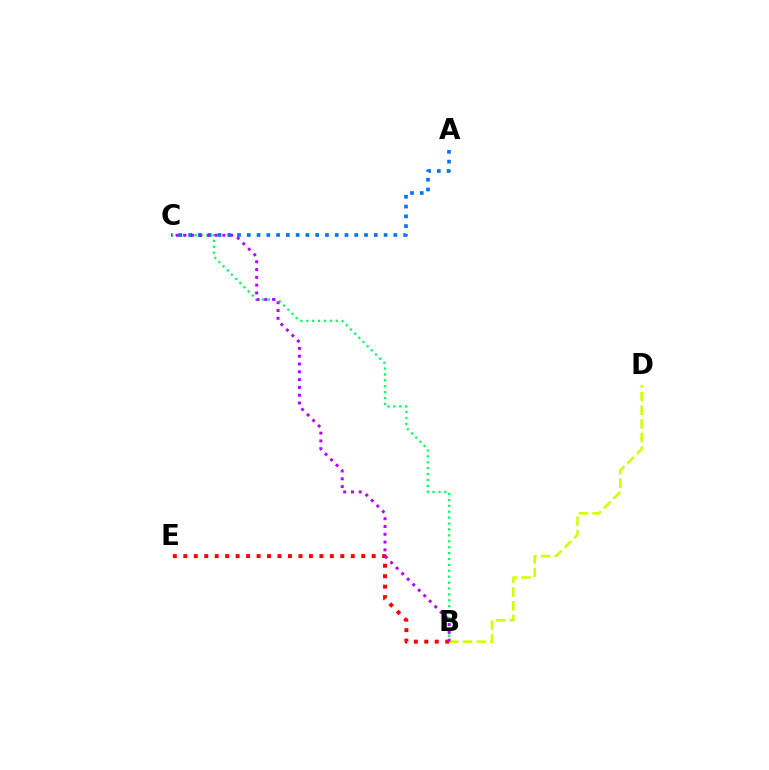{('B', 'D'): [{'color': '#d1ff00', 'line_style': 'dashed', 'thickness': 1.85}], ('B', 'C'): [{'color': '#00ff5c', 'line_style': 'dotted', 'thickness': 1.6}, {'color': '#b900ff', 'line_style': 'dotted', 'thickness': 2.12}], ('B', 'E'): [{'color': '#ff0000', 'line_style': 'dotted', 'thickness': 2.84}], ('A', 'C'): [{'color': '#0074ff', 'line_style': 'dotted', 'thickness': 2.66}]}